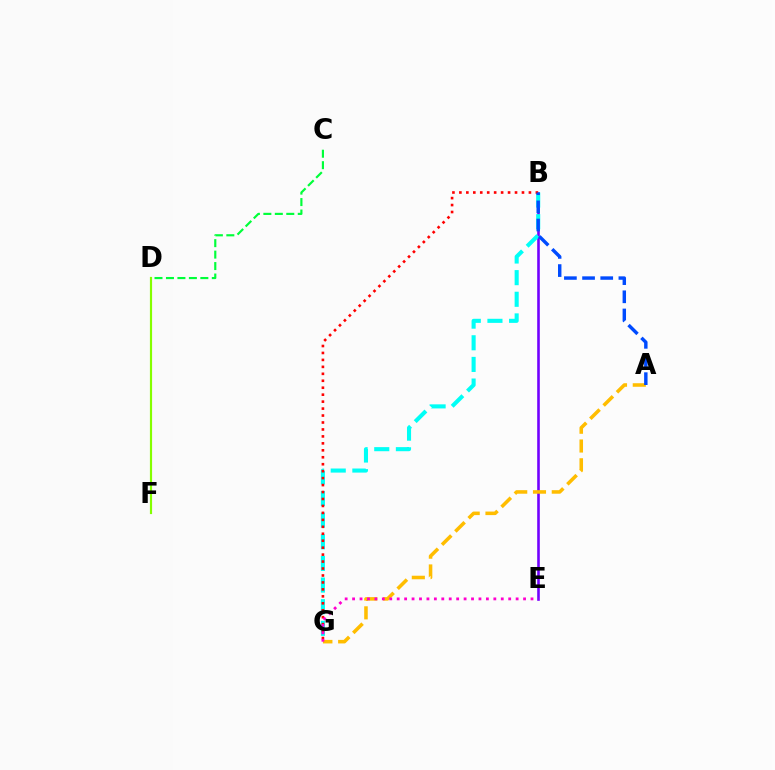{('C', 'D'): [{'color': '#00ff39', 'line_style': 'dashed', 'thickness': 1.56}], ('B', 'E'): [{'color': '#7200ff', 'line_style': 'solid', 'thickness': 1.87}], ('B', 'G'): [{'color': '#00fff6', 'line_style': 'dashed', 'thickness': 2.94}, {'color': '#ff0000', 'line_style': 'dotted', 'thickness': 1.89}], ('A', 'G'): [{'color': '#ffbd00', 'line_style': 'dashed', 'thickness': 2.55}], ('E', 'G'): [{'color': '#ff00cf', 'line_style': 'dotted', 'thickness': 2.02}], ('D', 'F'): [{'color': '#84ff00', 'line_style': 'solid', 'thickness': 1.56}], ('A', 'B'): [{'color': '#004bff', 'line_style': 'dashed', 'thickness': 2.47}]}